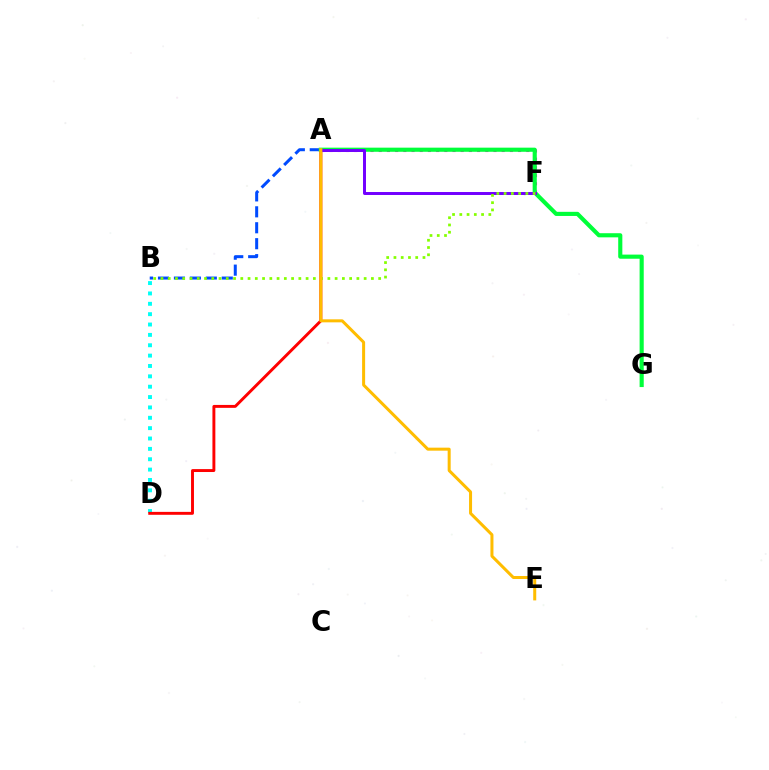{('B', 'D'): [{'color': '#00fff6', 'line_style': 'dotted', 'thickness': 2.82}], ('A', 'B'): [{'color': '#004bff', 'line_style': 'dashed', 'thickness': 2.17}], ('A', 'D'): [{'color': '#ff0000', 'line_style': 'solid', 'thickness': 2.1}], ('A', 'F'): [{'color': '#ff00cf', 'line_style': 'dotted', 'thickness': 2.23}, {'color': '#7200ff', 'line_style': 'solid', 'thickness': 2.14}], ('A', 'G'): [{'color': '#00ff39', 'line_style': 'solid', 'thickness': 2.97}], ('B', 'F'): [{'color': '#84ff00', 'line_style': 'dotted', 'thickness': 1.97}], ('A', 'E'): [{'color': '#ffbd00', 'line_style': 'solid', 'thickness': 2.17}]}